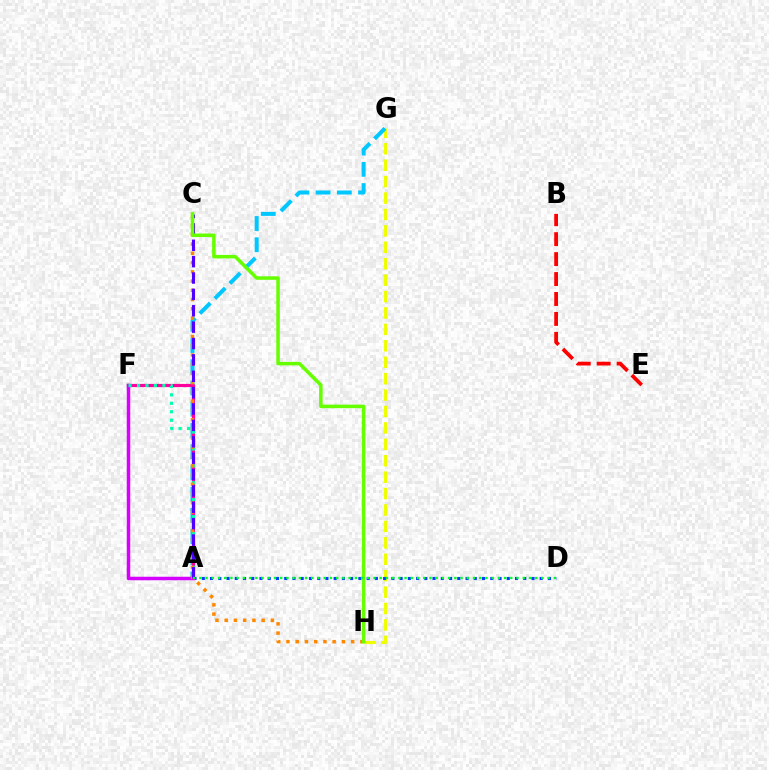{('G', 'H'): [{'color': '#eeff00', 'line_style': 'dashed', 'thickness': 2.23}], ('A', 'G'): [{'color': '#00c7ff', 'line_style': 'dashed', 'thickness': 2.88}], ('B', 'E'): [{'color': '#ff0000', 'line_style': 'dashed', 'thickness': 2.71}], ('A', 'F'): [{'color': '#ff00a0', 'line_style': 'solid', 'thickness': 2.28}, {'color': '#d600ff', 'line_style': 'solid', 'thickness': 2.52}, {'color': '#00ffaf', 'line_style': 'dotted', 'thickness': 2.3}], ('A', 'D'): [{'color': '#003fff', 'line_style': 'dotted', 'thickness': 2.24}, {'color': '#00ff27', 'line_style': 'dotted', 'thickness': 1.69}], ('C', 'H'): [{'color': '#ff8800', 'line_style': 'dotted', 'thickness': 2.51}, {'color': '#66ff00', 'line_style': 'solid', 'thickness': 2.54}], ('A', 'C'): [{'color': '#4f00ff', 'line_style': 'dashed', 'thickness': 2.22}]}